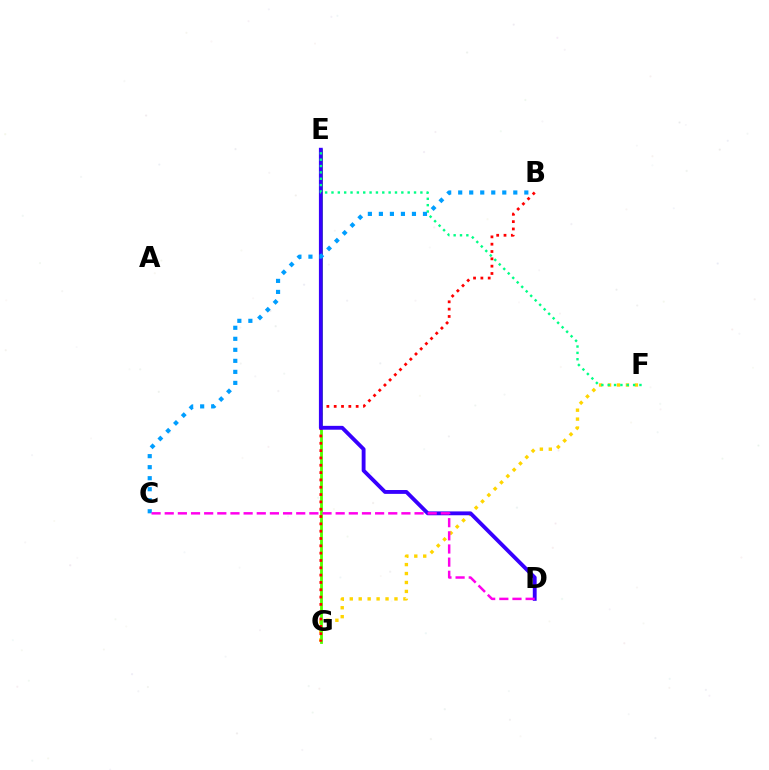{('F', 'G'): [{'color': '#ffd500', 'line_style': 'dotted', 'thickness': 2.43}], ('E', 'G'): [{'color': '#4fff00', 'line_style': 'solid', 'thickness': 2.02}], ('B', 'G'): [{'color': '#ff0000', 'line_style': 'dotted', 'thickness': 1.99}], ('D', 'E'): [{'color': '#3700ff', 'line_style': 'solid', 'thickness': 2.78}], ('E', 'F'): [{'color': '#00ff86', 'line_style': 'dotted', 'thickness': 1.73}], ('B', 'C'): [{'color': '#009eff', 'line_style': 'dotted', 'thickness': 2.99}], ('C', 'D'): [{'color': '#ff00ed', 'line_style': 'dashed', 'thickness': 1.79}]}